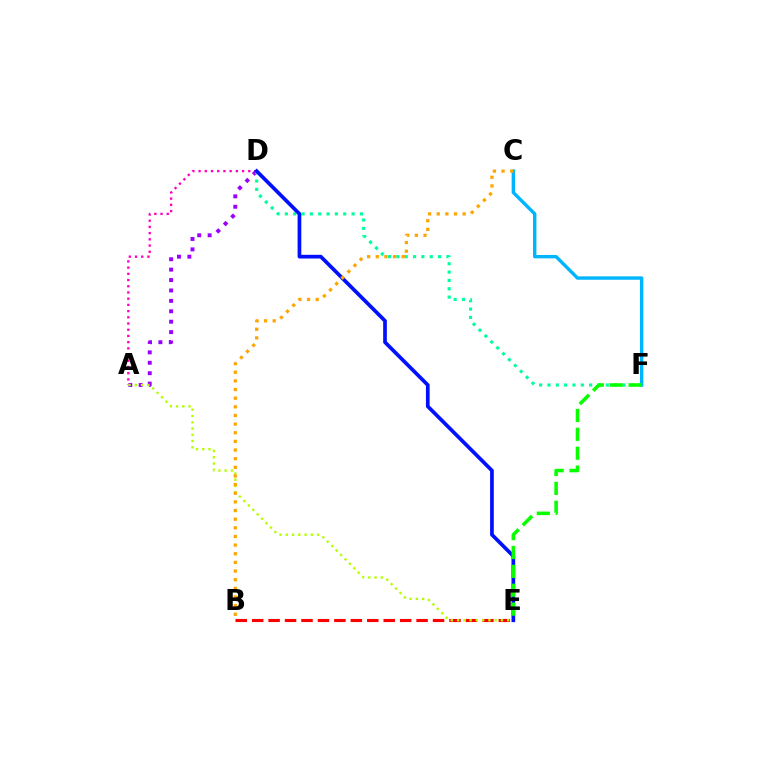{('A', 'D'): [{'color': '#ff00bd', 'line_style': 'dotted', 'thickness': 1.69}, {'color': '#9b00ff', 'line_style': 'dotted', 'thickness': 2.83}], ('C', 'F'): [{'color': '#00b5ff', 'line_style': 'solid', 'thickness': 2.44}], ('B', 'E'): [{'color': '#ff0000', 'line_style': 'dashed', 'thickness': 2.23}], ('A', 'E'): [{'color': '#b3ff00', 'line_style': 'dotted', 'thickness': 1.7}], ('D', 'F'): [{'color': '#00ff9d', 'line_style': 'dotted', 'thickness': 2.27}], ('D', 'E'): [{'color': '#0010ff', 'line_style': 'solid', 'thickness': 2.66}], ('E', 'F'): [{'color': '#08ff00', 'line_style': 'dashed', 'thickness': 2.56}], ('B', 'C'): [{'color': '#ffa500', 'line_style': 'dotted', 'thickness': 2.35}]}